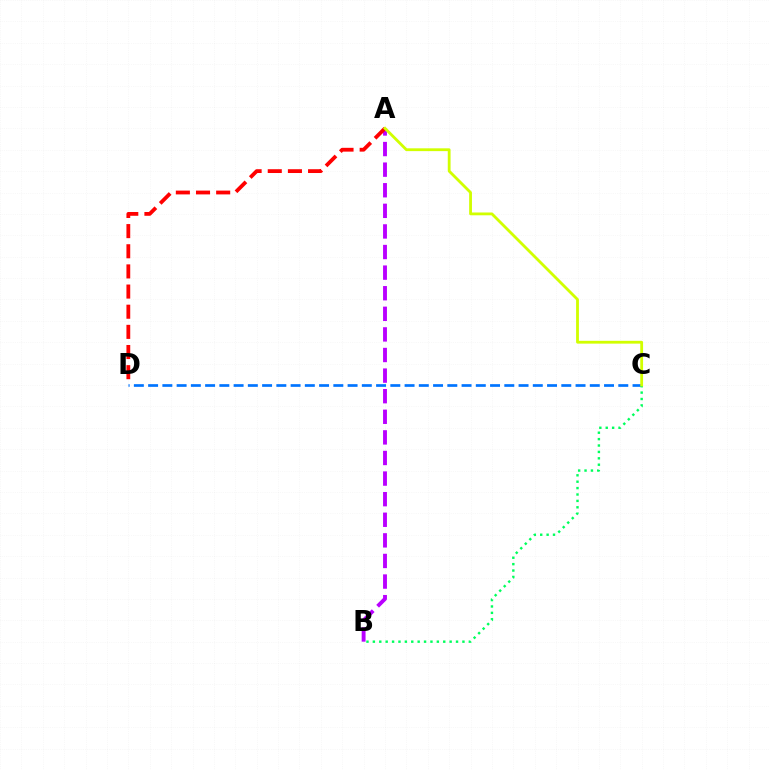{('C', 'D'): [{'color': '#0074ff', 'line_style': 'dashed', 'thickness': 1.94}], ('B', 'C'): [{'color': '#00ff5c', 'line_style': 'dotted', 'thickness': 1.74}], ('A', 'B'): [{'color': '#b900ff', 'line_style': 'dashed', 'thickness': 2.8}], ('A', 'D'): [{'color': '#ff0000', 'line_style': 'dashed', 'thickness': 2.74}], ('A', 'C'): [{'color': '#d1ff00', 'line_style': 'solid', 'thickness': 2.02}]}